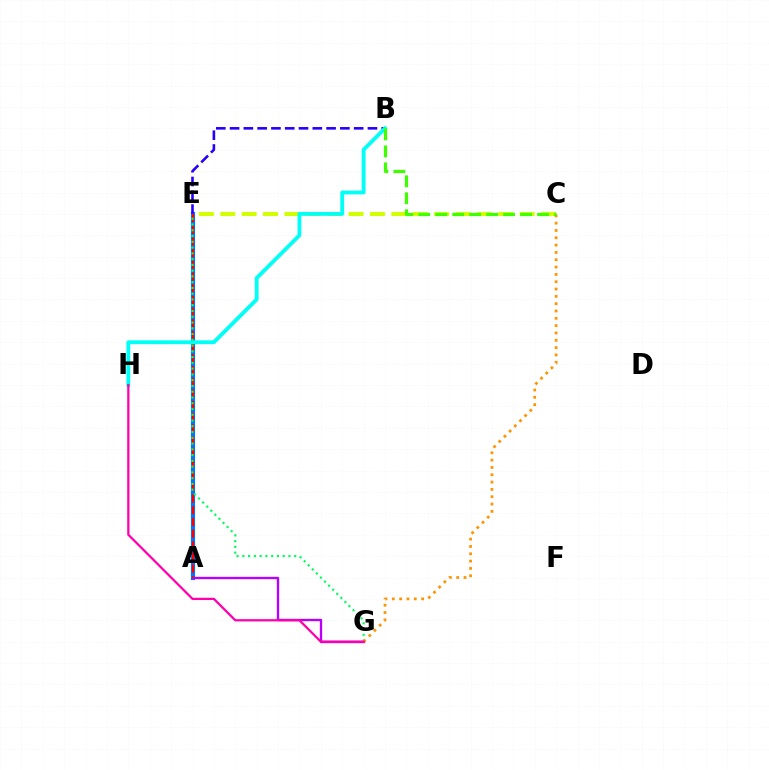{('A', 'E'): [{'color': '#0074ff', 'line_style': 'solid', 'thickness': 2.98}, {'color': '#ff0000', 'line_style': 'dashed', 'thickness': 1.59}], ('C', 'E'): [{'color': '#d1ff00', 'line_style': 'dashed', 'thickness': 2.91}], ('A', 'G'): [{'color': '#b900ff', 'line_style': 'solid', 'thickness': 1.7}], ('B', 'E'): [{'color': '#2500ff', 'line_style': 'dashed', 'thickness': 1.87}], ('B', 'H'): [{'color': '#00fff6', 'line_style': 'solid', 'thickness': 2.76}], ('E', 'G'): [{'color': '#00ff5c', 'line_style': 'dotted', 'thickness': 1.57}], ('C', 'G'): [{'color': '#ff9400', 'line_style': 'dotted', 'thickness': 1.99}], ('B', 'C'): [{'color': '#3dff00', 'line_style': 'dashed', 'thickness': 2.31}], ('G', 'H'): [{'color': '#ff00ac', 'line_style': 'solid', 'thickness': 1.62}]}